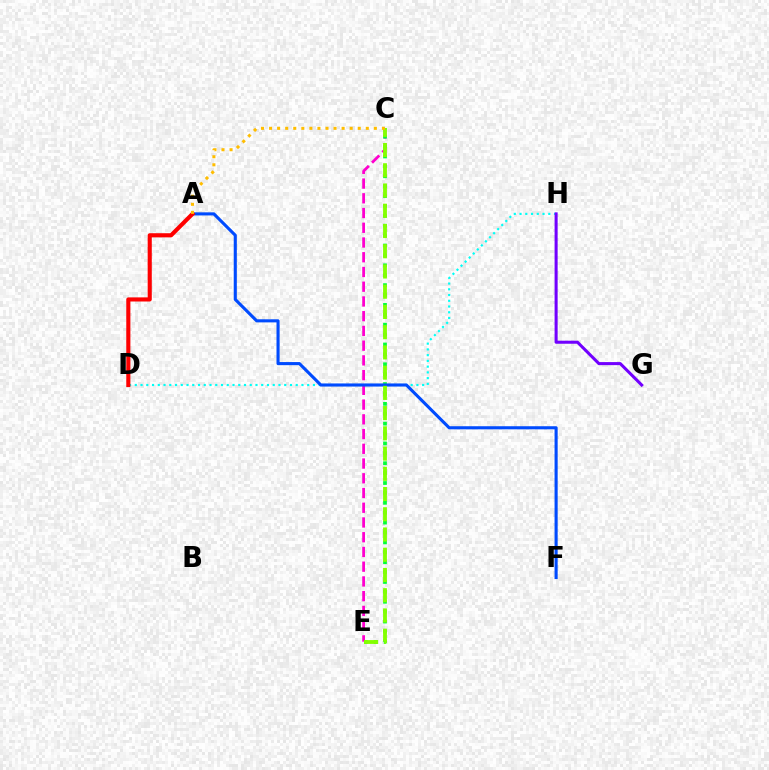{('C', 'E'): [{'color': '#ff00cf', 'line_style': 'dashed', 'thickness': 2.0}, {'color': '#00ff39', 'line_style': 'dotted', 'thickness': 2.69}, {'color': '#84ff00', 'line_style': 'dashed', 'thickness': 2.75}], ('D', 'H'): [{'color': '#00fff6', 'line_style': 'dotted', 'thickness': 1.56}], ('A', 'F'): [{'color': '#004bff', 'line_style': 'solid', 'thickness': 2.23}], ('A', 'D'): [{'color': '#ff0000', 'line_style': 'solid', 'thickness': 2.96}], ('G', 'H'): [{'color': '#7200ff', 'line_style': 'solid', 'thickness': 2.19}], ('A', 'C'): [{'color': '#ffbd00', 'line_style': 'dotted', 'thickness': 2.19}]}